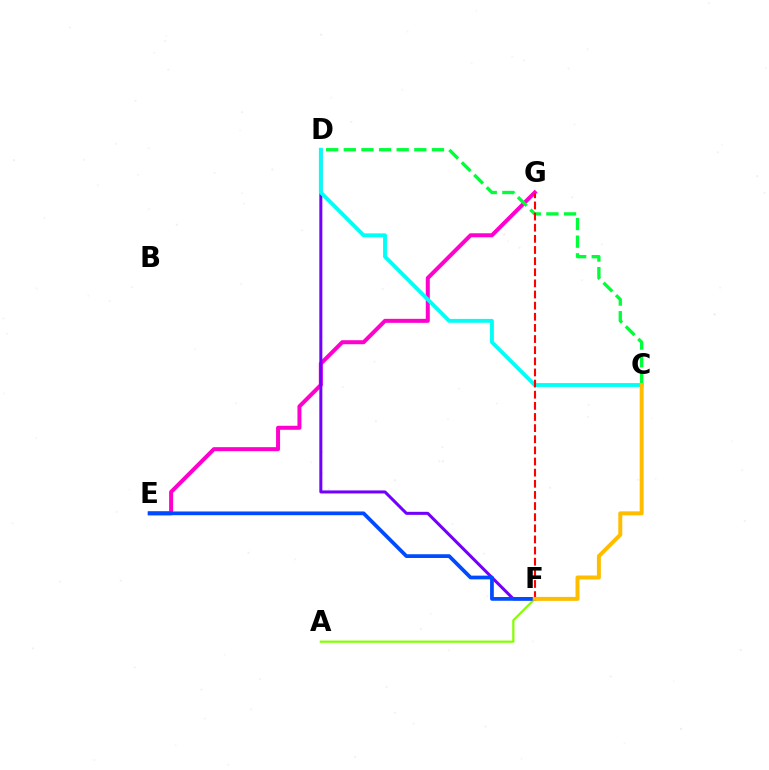{('E', 'G'): [{'color': '#ff00cf', 'line_style': 'solid', 'thickness': 2.88}], ('C', 'D'): [{'color': '#00ff39', 'line_style': 'dashed', 'thickness': 2.39}, {'color': '#00fff6', 'line_style': 'solid', 'thickness': 2.78}], ('D', 'F'): [{'color': '#7200ff', 'line_style': 'solid', 'thickness': 2.17}], ('A', 'F'): [{'color': '#84ff00', 'line_style': 'solid', 'thickness': 1.6}], ('E', 'F'): [{'color': '#004bff', 'line_style': 'solid', 'thickness': 2.69}], ('F', 'G'): [{'color': '#ff0000', 'line_style': 'dashed', 'thickness': 1.51}], ('C', 'F'): [{'color': '#ffbd00', 'line_style': 'solid', 'thickness': 2.86}]}